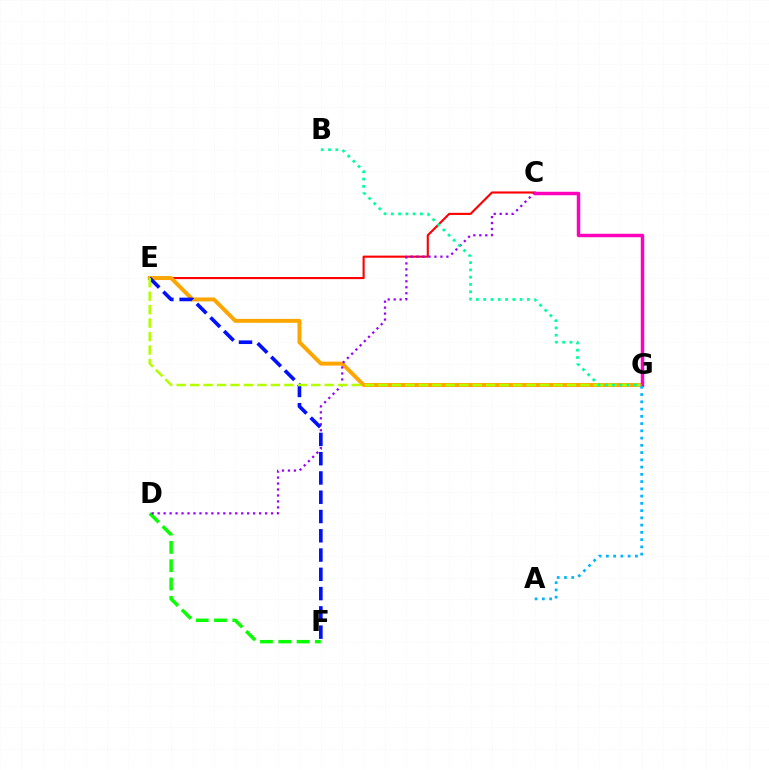{('C', 'E'): [{'color': '#ff0000', 'line_style': 'solid', 'thickness': 1.53}], ('E', 'G'): [{'color': '#ffa500', 'line_style': 'solid', 'thickness': 2.84}, {'color': '#b3ff00', 'line_style': 'dashed', 'thickness': 1.83}], ('D', 'F'): [{'color': '#08ff00', 'line_style': 'dashed', 'thickness': 2.48}], ('C', 'D'): [{'color': '#9b00ff', 'line_style': 'dotted', 'thickness': 1.62}], ('E', 'F'): [{'color': '#0010ff', 'line_style': 'dashed', 'thickness': 2.62}], ('C', 'G'): [{'color': '#ff00bd', 'line_style': 'solid', 'thickness': 2.49}], ('A', 'G'): [{'color': '#00b5ff', 'line_style': 'dotted', 'thickness': 1.97}], ('B', 'G'): [{'color': '#00ff9d', 'line_style': 'dotted', 'thickness': 1.98}]}